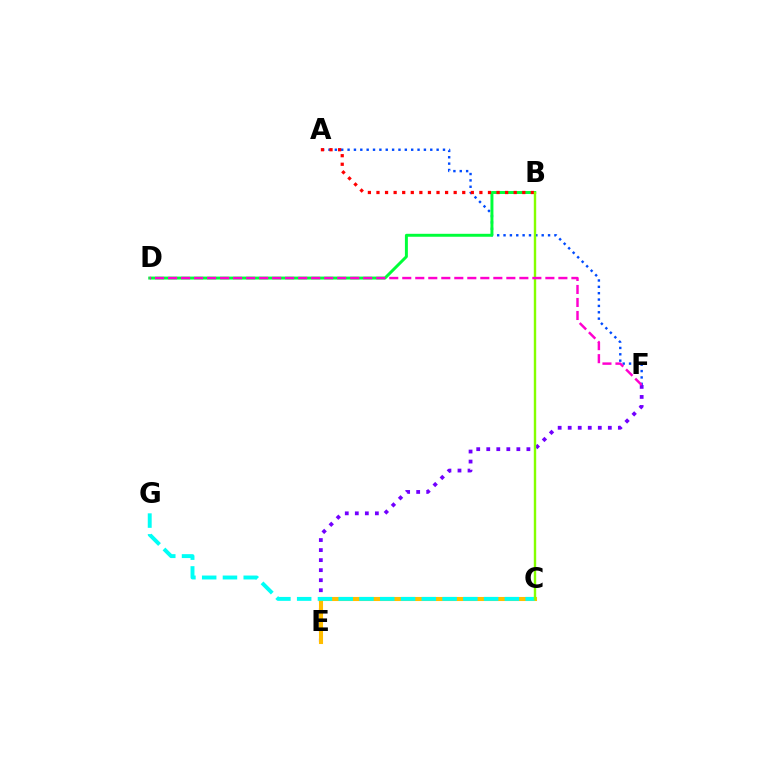{('A', 'F'): [{'color': '#004bff', 'line_style': 'dotted', 'thickness': 1.73}], ('E', 'F'): [{'color': '#7200ff', 'line_style': 'dotted', 'thickness': 2.73}], ('C', 'E'): [{'color': '#ffbd00', 'line_style': 'solid', 'thickness': 2.94}], ('B', 'D'): [{'color': '#00ff39', 'line_style': 'solid', 'thickness': 2.13}], ('C', 'G'): [{'color': '#00fff6', 'line_style': 'dashed', 'thickness': 2.82}], ('A', 'B'): [{'color': '#ff0000', 'line_style': 'dotted', 'thickness': 2.33}], ('B', 'C'): [{'color': '#84ff00', 'line_style': 'solid', 'thickness': 1.73}], ('D', 'F'): [{'color': '#ff00cf', 'line_style': 'dashed', 'thickness': 1.77}]}